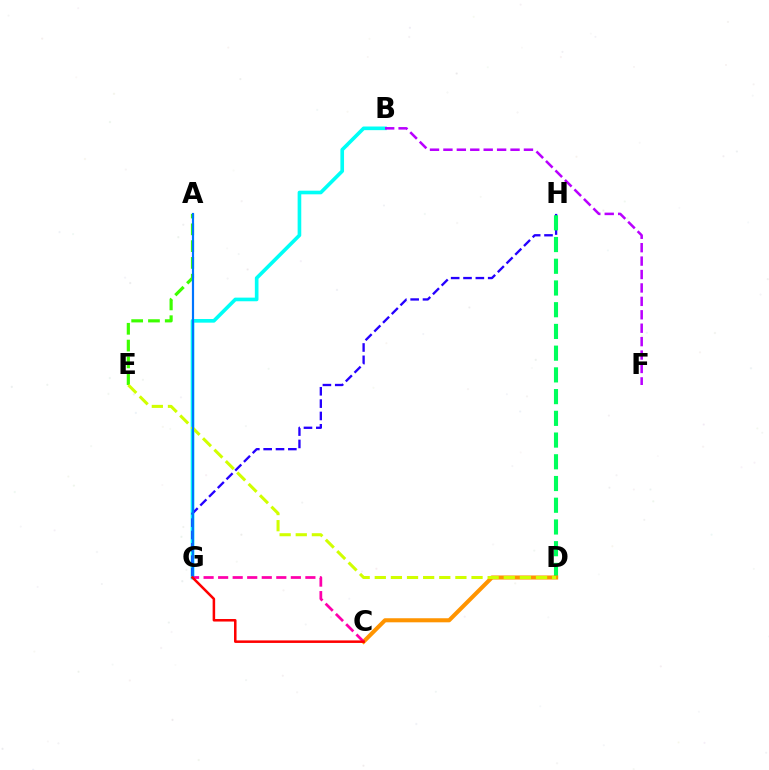{('B', 'G'): [{'color': '#00fff6', 'line_style': 'solid', 'thickness': 2.62}], ('G', 'H'): [{'color': '#2500ff', 'line_style': 'dashed', 'thickness': 1.68}], ('D', 'H'): [{'color': '#00ff5c', 'line_style': 'dashed', 'thickness': 2.95}], ('C', 'D'): [{'color': '#ff9400', 'line_style': 'solid', 'thickness': 2.93}], ('C', 'G'): [{'color': '#ff00ac', 'line_style': 'dashed', 'thickness': 1.98}, {'color': '#ff0000', 'line_style': 'solid', 'thickness': 1.82}], ('A', 'E'): [{'color': '#3dff00', 'line_style': 'dashed', 'thickness': 2.28}], ('D', 'E'): [{'color': '#d1ff00', 'line_style': 'dashed', 'thickness': 2.19}], ('A', 'G'): [{'color': '#0074ff', 'line_style': 'solid', 'thickness': 1.57}], ('B', 'F'): [{'color': '#b900ff', 'line_style': 'dashed', 'thickness': 1.82}]}